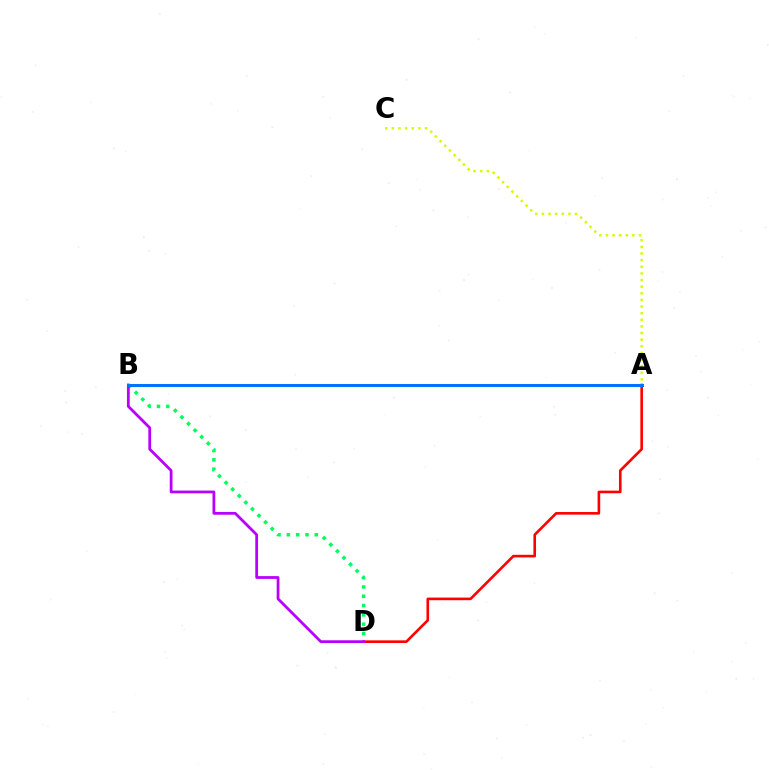{('B', 'D'): [{'color': '#00ff5c', 'line_style': 'dotted', 'thickness': 2.53}, {'color': '#b900ff', 'line_style': 'solid', 'thickness': 2.0}], ('A', 'D'): [{'color': '#ff0000', 'line_style': 'solid', 'thickness': 1.89}], ('A', 'C'): [{'color': '#d1ff00', 'line_style': 'dotted', 'thickness': 1.8}], ('A', 'B'): [{'color': '#0074ff', 'line_style': 'solid', 'thickness': 2.19}]}